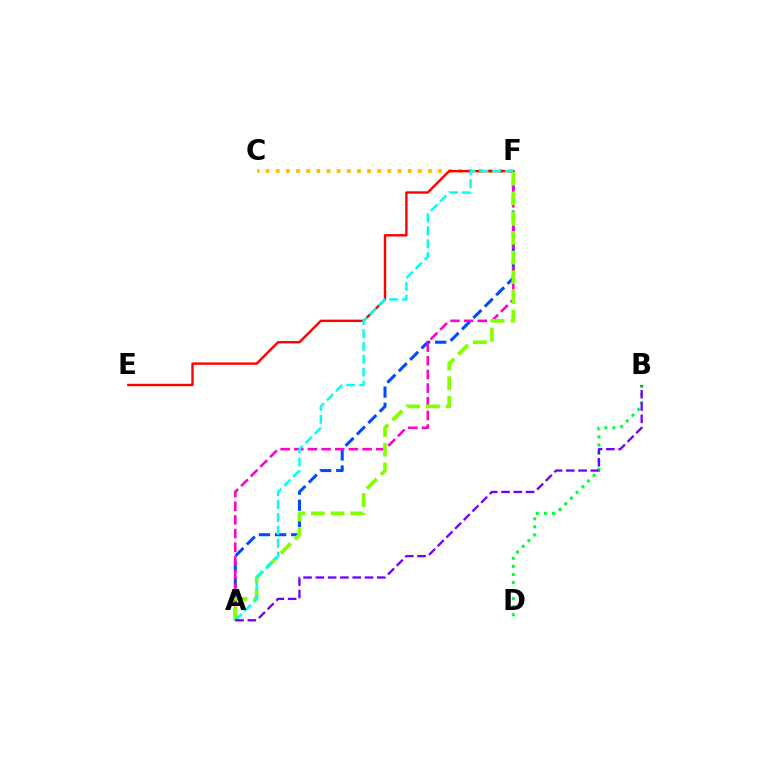{('C', 'F'): [{'color': '#ffbd00', 'line_style': 'dotted', 'thickness': 2.76}], ('B', 'D'): [{'color': '#00ff39', 'line_style': 'dotted', 'thickness': 2.19}], ('E', 'F'): [{'color': '#ff0000', 'line_style': 'solid', 'thickness': 1.73}], ('A', 'F'): [{'color': '#004bff', 'line_style': 'dashed', 'thickness': 2.19}, {'color': '#ff00cf', 'line_style': 'dashed', 'thickness': 1.85}, {'color': '#84ff00', 'line_style': 'dashed', 'thickness': 2.68}, {'color': '#00fff6', 'line_style': 'dashed', 'thickness': 1.75}], ('A', 'B'): [{'color': '#7200ff', 'line_style': 'dashed', 'thickness': 1.67}]}